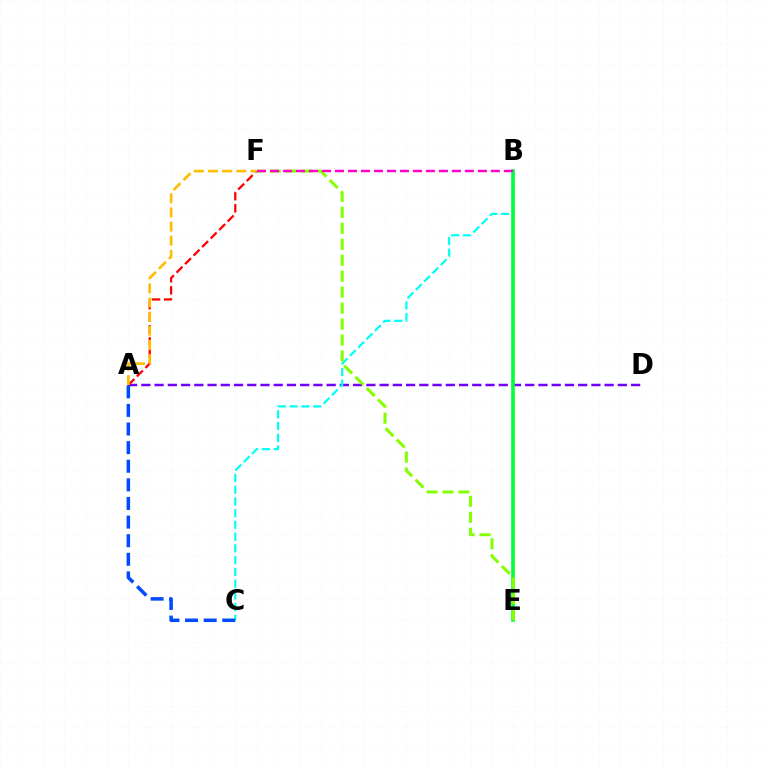{('A', 'D'): [{'color': '#7200ff', 'line_style': 'dashed', 'thickness': 1.8}], ('A', 'F'): [{'color': '#ff0000', 'line_style': 'dashed', 'thickness': 1.64}, {'color': '#ffbd00', 'line_style': 'dashed', 'thickness': 1.92}], ('B', 'C'): [{'color': '#00fff6', 'line_style': 'dashed', 'thickness': 1.59}], ('A', 'C'): [{'color': '#004bff', 'line_style': 'dashed', 'thickness': 2.53}], ('B', 'E'): [{'color': '#00ff39', 'line_style': 'solid', 'thickness': 2.6}], ('E', 'F'): [{'color': '#84ff00', 'line_style': 'dashed', 'thickness': 2.17}], ('B', 'F'): [{'color': '#ff00cf', 'line_style': 'dashed', 'thickness': 1.76}]}